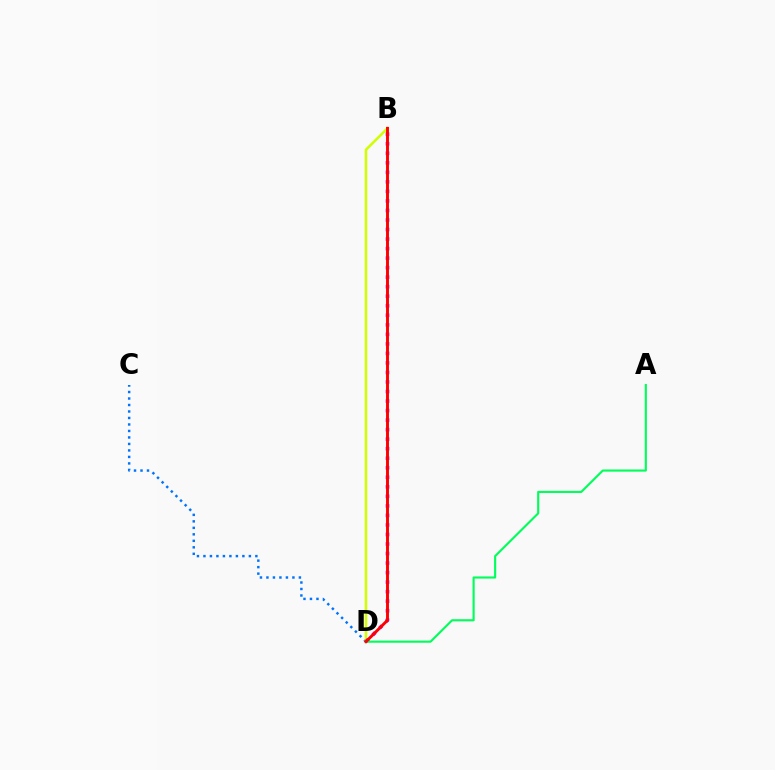{('C', 'D'): [{'color': '#0074ff', 'line_style': 'dotted', 'thickness': 1.76}], ('B', 'D'): [{'color': '#d1ff00', 'line_style': 'solid', 'thickness': 1.83}, {'color': '#b900ff', 'line_style': 'dotted', 'thickness': 2.59}, {'color': '#ff0000', 'line_style': 'solid', 'thickness': 2.1}], ('A', 'D'): [{'color': '#00ff5c', 'line_style': 'solid', 'thickness': 1.54}]}